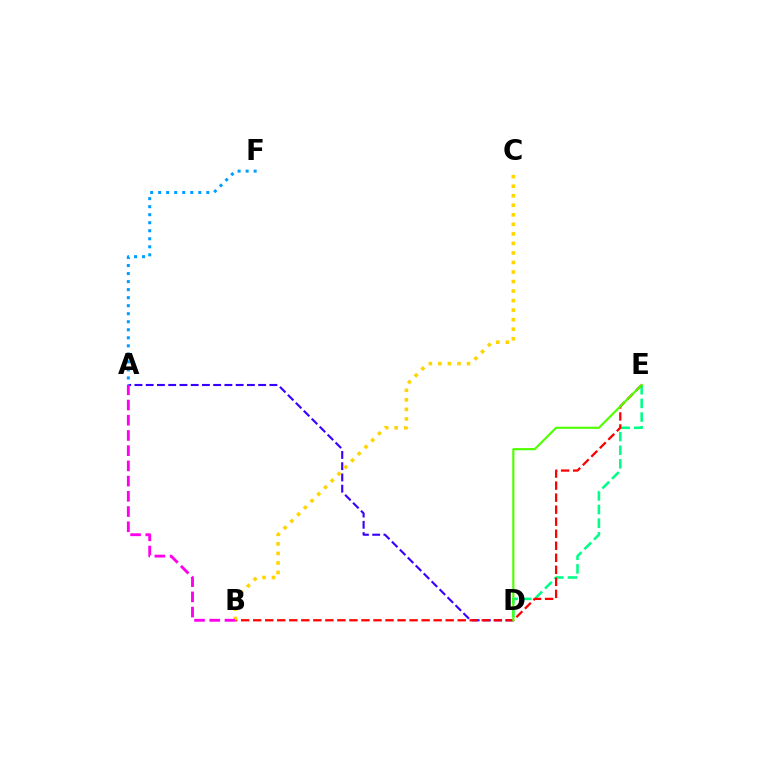{('D', 'E'): [{'color': '#00ff86', 'line_style': 'dashed', 'thickness': 1.85}, {'color': '#4fff00', 'line_style': 'solid', 'thickness': 1.54}], ('A', 'D'): [{'color': '#3700ff', 'line_style': 'dashed', 'thickness': 1.53}], ('B', 'E'): [{'color': '#ff0000', 'line_style': 'dashed', 'thickness': 1.63}], ('B', 'C'): [{'color': '#ffd500', 'line_style': 'dotted', 'thickness': 2.59}], ('A', 'B'): [{'color': '#ff00ed', 'line_style': 'dashed', 'thickness': 2.07}], ('A', 'F'): [{'color': '#009eff', 'line_style': 'dotted', 'thickness': 2.18}]}